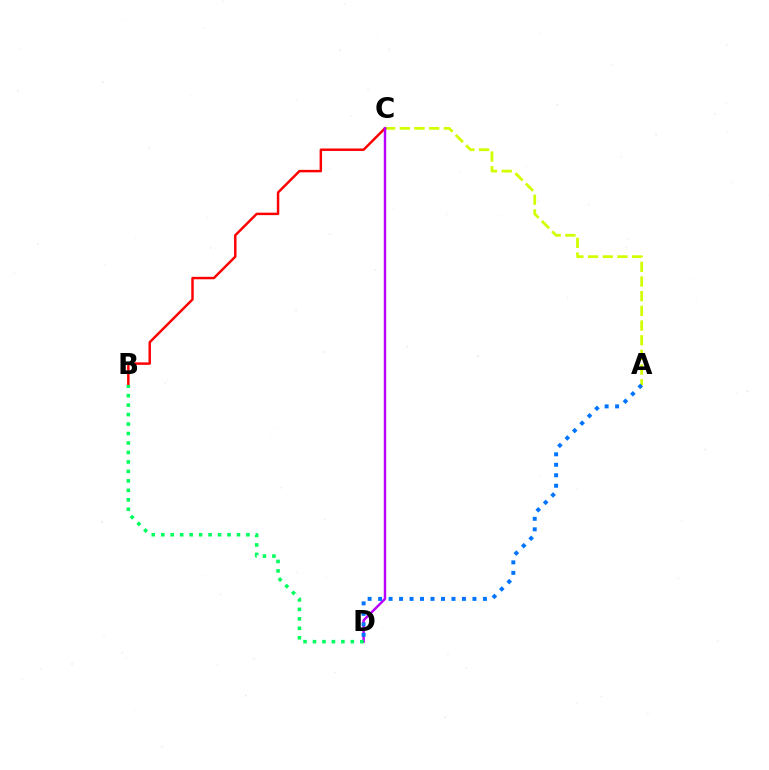{('A', 'C'): [{'color': '#d1ff00', 'line_style': 'dashed', 'thickness': 1.99}], ('B', 'C'): [{'color': '#ff0000', 'line_style': 'solid', 'thickness': 1.77}], ('C', 'D'): [{'color': '#b900ff', 'line_style': 'solid', 'thickness': 1.76}], ('B', 'D'): [{'color': '#00ff5c', 'line_style': 'dotted', 'thickness': 2.57}], ('A', 'D'): [{'color': '#0074ff', 'line_style': 'dotted', 'thickness': 2.85}]}